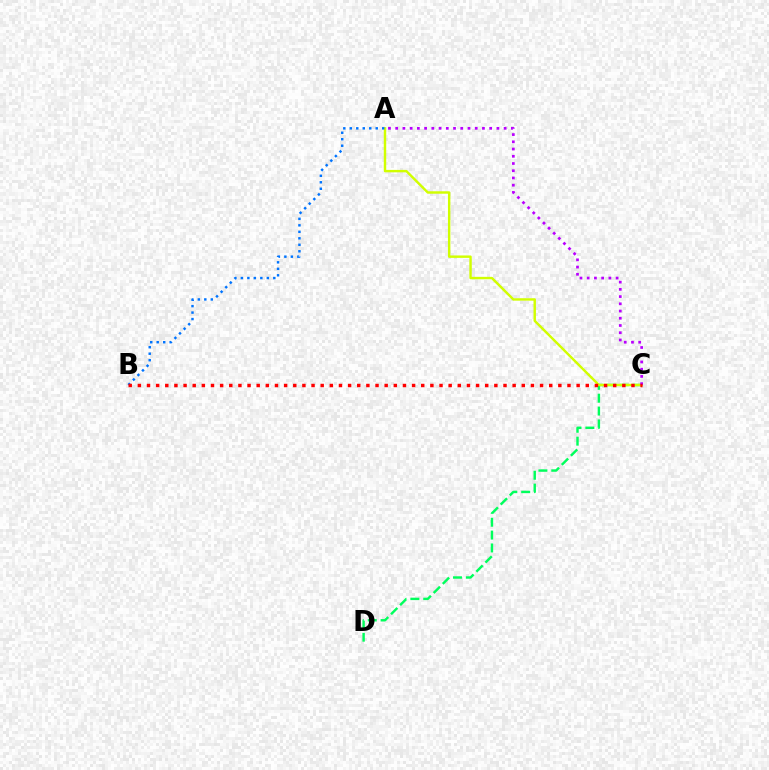{('C', 'D'): [{'color': '#00ff5c', 'line_style': 'dashed', 'thickness': 1.75}], ('A', 'C'): [{'color': '#d1ff00', 'line_style': 'solid', 'thickness': 1.75}, {'color': '#b900ff', 'line_style': 'dotted', 'thickness': 1.96}], ('A', 'B'): [{'color': '#0074ff', 'line_style': 'dotted', 'thickness': 1.76}], ('B', 'C'): [{'color': '#ff0000', 'line_style': 'dotted', 'thickness': 2.48}]}